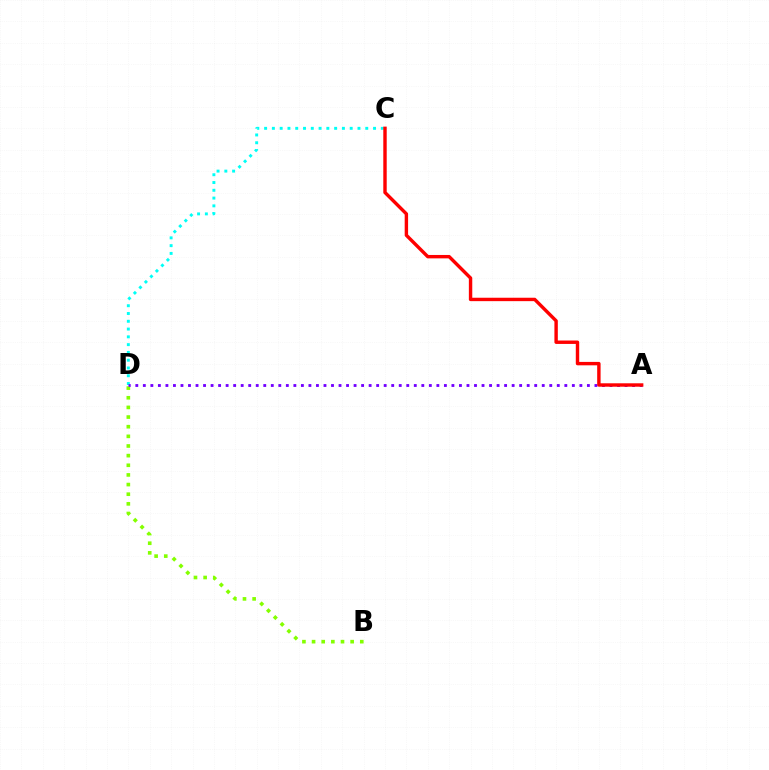{('C', 'D'): [{'color': '#00fff6', 'line_style': 'dotted', 'thickness': 2.11}], ('B', 'D'): [{'color': '#84ff00', 'line_style': 'dotted', 'thickness': 2.62}], ('A', 'D'): [{'color': '#7200ff', 'line_style': 'dotted', 'thickness': 2.04}], ('A', 'C'): [{'color': '#ff0000', 'line_style': 'solid', 'thickness': 2.46}]}